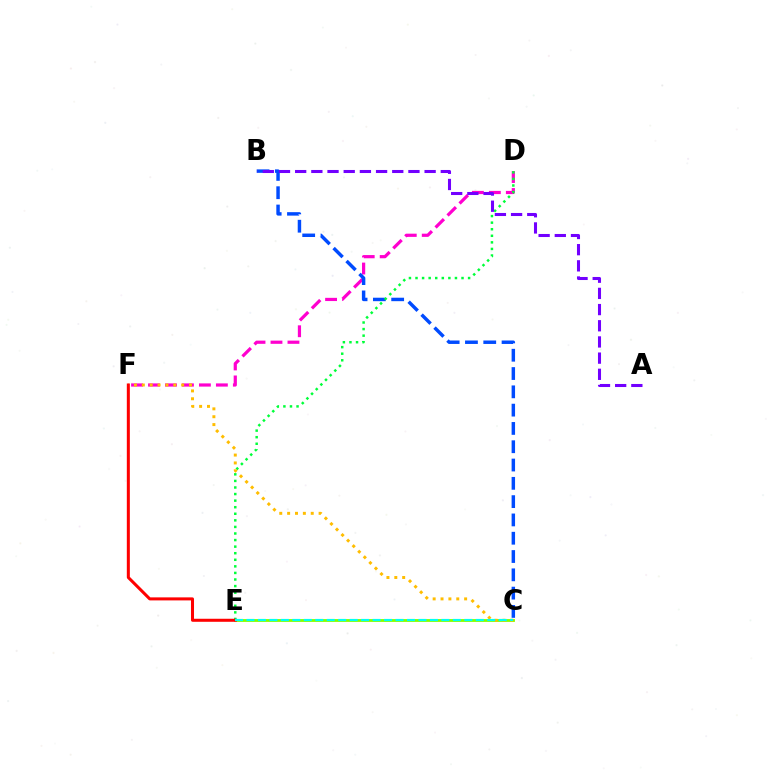{('D', 'F'): [{'color': '#ff00cf', 'line_style': 'dashed', 'thickness': 2.31}], ('B', 'C'): [{'color': '#004bff', 'line_style': 'dashed', 'thickness': 2.49}], ('D', 'E'): [{'color': '#00ff39', 'line_style': 'dotted', 'thickness': 1.79}], ('C', 'E'): [{'color': '#84ff00', 'line_style': 'solid', 'thickness': 2.04}, {'color': '#00fff6', 'line_style': 'dashed', 'thickness': 1.56}], ('C', 'F'): [{'color': '#ffbd00', 'line_style': 'dotted', 'thickness': 2.14}], ('E', 'F'): [{'color': '#ff0000', 'line_style': 'solid', 'thickness': 2.18}], ('A', 'B'): [{'color': '#7200ff', 'line_style': 'dashed', 'thickness': 2.2}]}